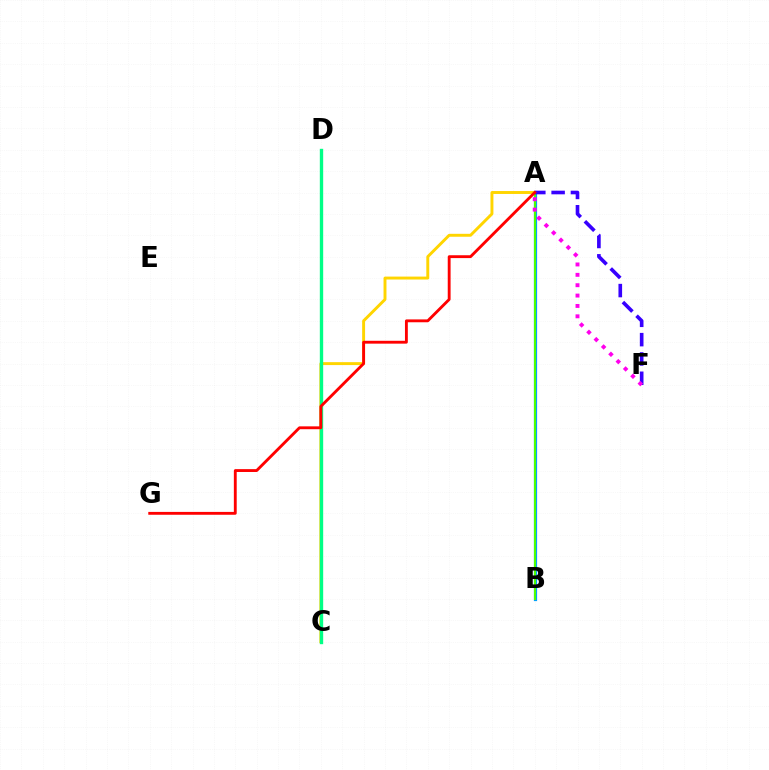{('A', 'C'): [{'color': '#ffd500', 'line_style': 'solid', 'thickness': 2.11}], ('A', 'B'): [{'color': '#009eff', 'line_style': 'solid', 'thickness': 2.31}, {'color': '#4fff00', 'line_style': 'solid', 'thickness': 1.51}], ('A', 'F'): [{'color': '#3700ff', 'line_style': 'dashed', 'thickness': 2.62}, {'color': '#ff00ed', 'line_style': 'dotted', 'thickness': 2.82}], ('C', 'D'): [{'color': '#00ff86', 'line_style': 'solid', 'thickness': 2.42}], ('A', 'G'): [{'color': '#ff0000', 'line_style': 'solid', 'thickness': 2.06}]}